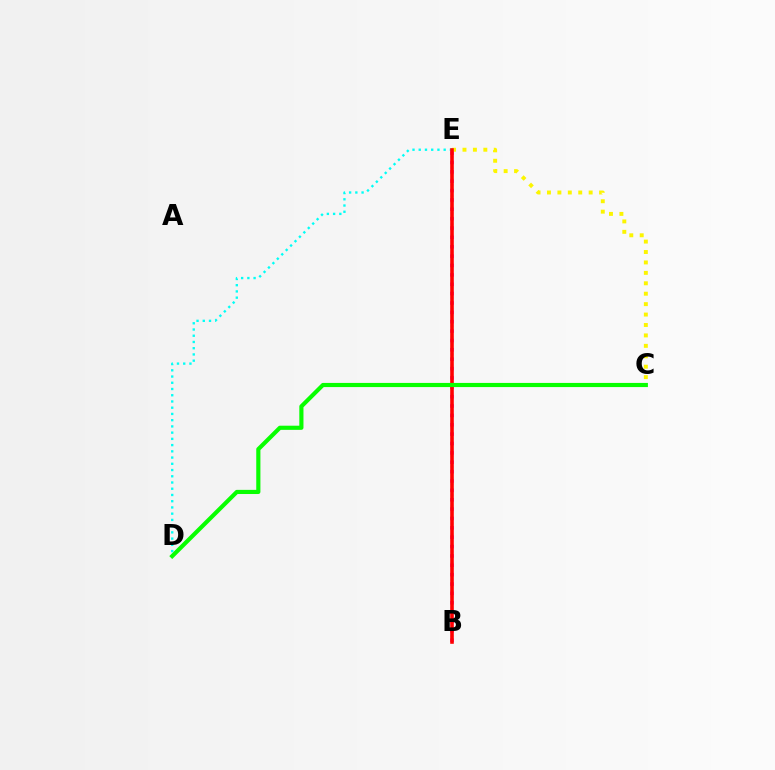{('D', 'E'): [{'color': '#00fff6', 'line_style': 'dotted', 'thickness': 1.69}], ('B', 'E'): [{'color': '#ee00ff', 'line_style': 'dotted', 'thickness': 2.55}, {'color': '#0010ff', 'line_style': 'dotted', 'thickness': 1.53}, {'color': '#ff0000', 'line_style': 'solid', 'thickness': 2.59}], ('C', 'E'): [{'color': '#fcf500', 'line_style': 'dotted', 'thickness': 2.83}], ('C', 'D'): [{'color': '#08ff00', 'line_style': 'solid', 'thickness': 2.99}]}